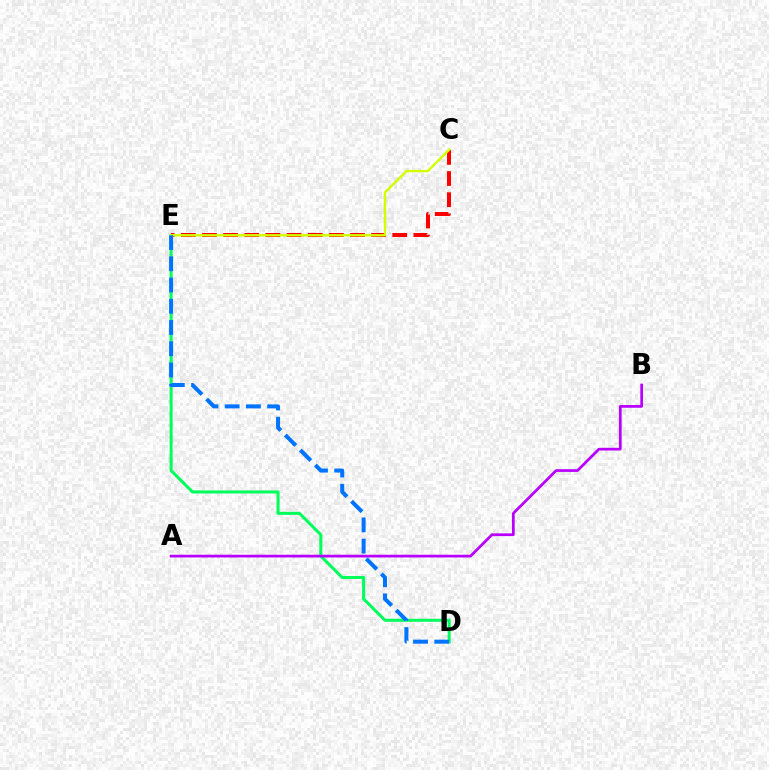{('D', 'E'): [{'color': '#00ff5c', 'line_style': 'solid', 'thickness': 2.19}, {'color': '#0074ff', 'line_style': 'dashed', 'thickness': 2.88}], ('C', 'E'): [{'color': '#ff0000', 'line_style': 'dashed', 'thickness': 2.87}, {'color': '#d1ff00', 'line_style': 'solid', 'thickness': 1.72}], ('A', 'B'): [{'color': '#b900ff', 'line_style': 'solid', 'thickness': 1.96}]}